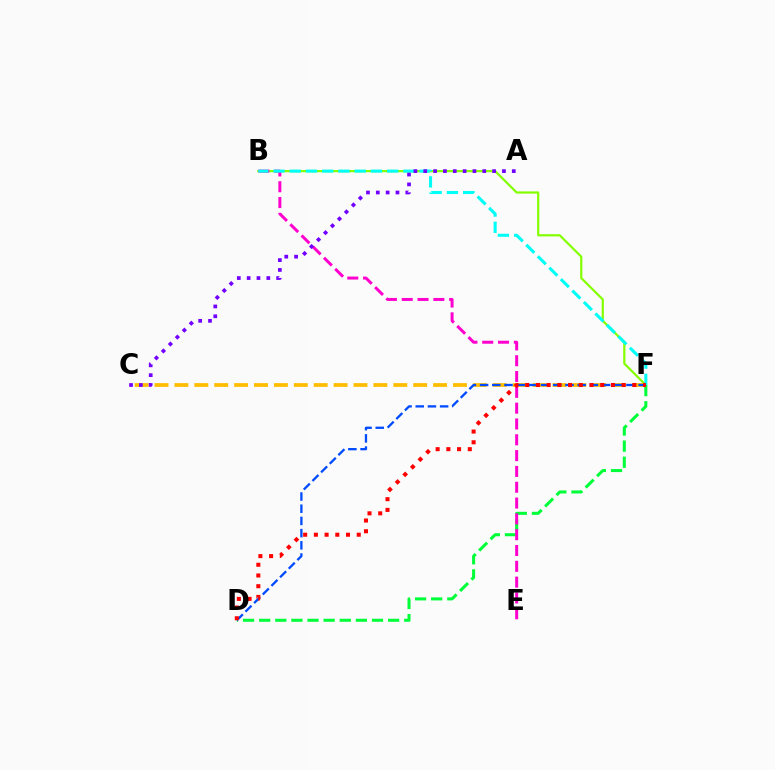{('B', 'F'): [{'color': '#84ff00', 'line_style': 'solid', 'thickness': 1.59}, {'color': '#00fff6', 'line_style': 'dashed', 'thickness': 2.21}], ('D', 'F'): [{'color': '#00ff39', 'line_style': 'dashed', 'thickness': 2.19}, {'color': '#004bff', 'line_style': 'dashed', 'thickness': 1.66}, {'color': '#ff0000', 'line_style': 'dotted', 'thickness': 2.91}], ('B', 'E'): [{'color': '#ff00cf', 'line_style': 'dashed', 'thickness': 2.15}], ('C', 'F'): [{'color': '#ffbd00', 'line_style': 'dashed', 'thickness': 2.7}], ('A', 'C'): [{'color': '#7200ff', 'line_style': 'dotted', 'thickness': 2.67}]}